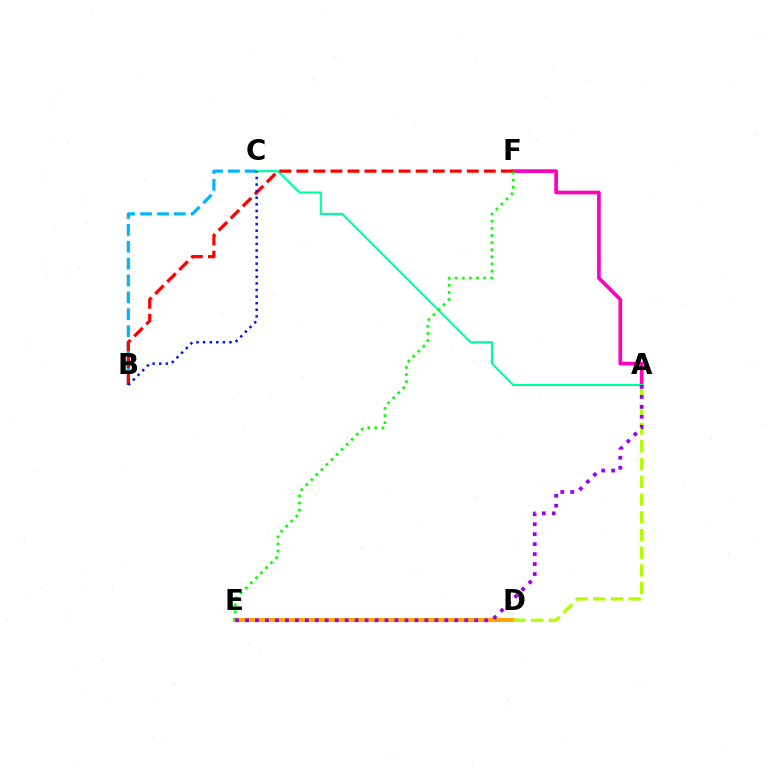{('D', 'E'): [{'color': '#ffa500', 'line_style': 'solid', 'thickness': 2.89}], ('A', 'F'): [{'color': '#ff00bd', 'line_style': 'solid', 'thickness': 2.66}], ('B', 'C'): [{'color': '#00b5ff', 'line_style': 'dashed', 'thickness': 2.29}, {'color': '#0010ff', 'line_style': 'dotted', 'thickness': 1.79}], ('A', 'C'): [{'color': '#00ff9d', 'line_style': 'solid', 'thickness': 1.54}], ('B', 'F'): [{'color': '#ff0000', 'line_style': 'dashed', 'thickness': 2.32}], ('E', 'F'): [{'color': '#08ff00', 'line_style': 'dotted', 'thickness': 1.94}], ('A', 'D'): [{'color': '#b3ff00', 'line_style': 'dashed', 'thickness': 2.41}], ('A', 'E'): [{'color': '#9b00ff', 'line_style': 'dotted', 'thickness': 2.71}]}